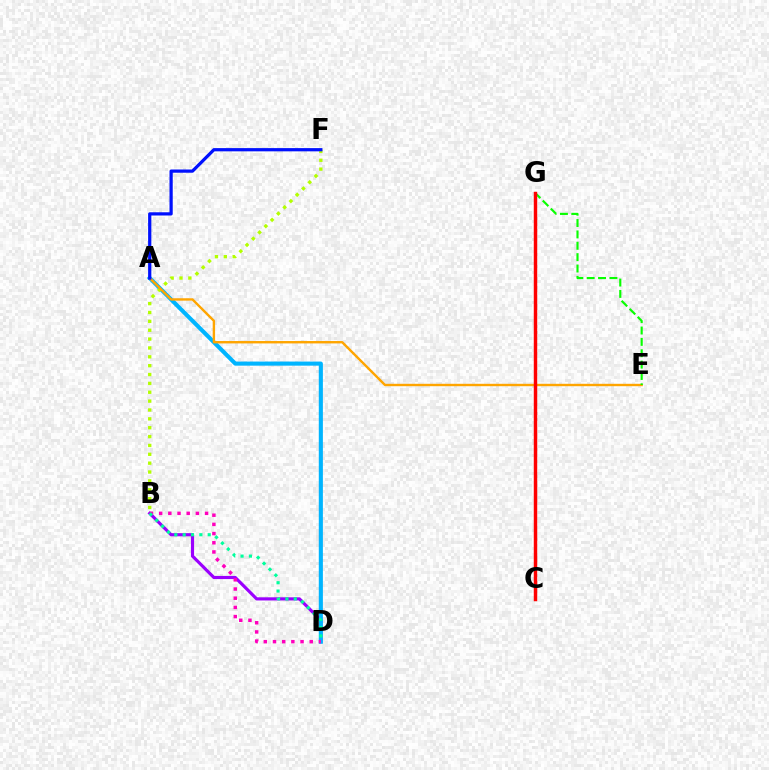{('B', 'D'): [{'color': '#9b00ff', 'line_style': 'solid', 'thickness': 2.27}, {'color': '#ff00bd', 'line_style': 'dotted', 'thickness': 2.5}, {'color': '#00ff9d', 'line_style': 'dotted', 'thickness': 2.27}], ('A', 'D'): [{'color': '#00b5ff', 'line_style': 'solid', 'thickness': 2.95}], ('B', 'F'): [{'color': '#b3ff00', 'line_style': 'dotted', 'thickness': 2.41}], ('A', 'E'): [{'color': '#ffa500', 'line_style': 'solid', 'thickness': 1.73}], ('A', 'F'): [{'color': '#0010ff', 'line_style': 'solid', 'thickness': 2.32}], ('E', 'G'): [{'color': '#08ff00', 'line_style': 'dashed', 'thickness': 1.54}], ('C', 'G'): [{'color': '#ff0000', 'line_style': 'solid', 'thickness': 2.48}]}